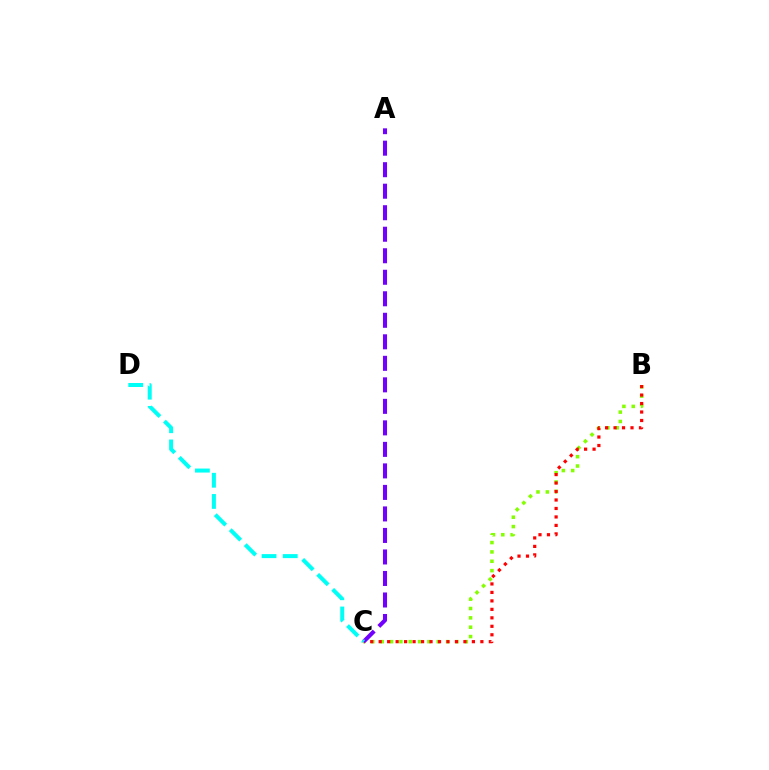{('B', 'C'): [{'color': '#84ff00', 'line_style': 'dotted', 'thickness': 2.54}, {'color': '#ff0000', 'line_style': 'dotted', 'thickness': 2.3}], ('A', 'C'): [{'color': '#7200ff', 'line_style': 'dashed', 'thickness': 2.92}], ('C', 'D'): [{'color': '#00fff6', 'line_style': 'dashed', 'thickness': 2.88}]}